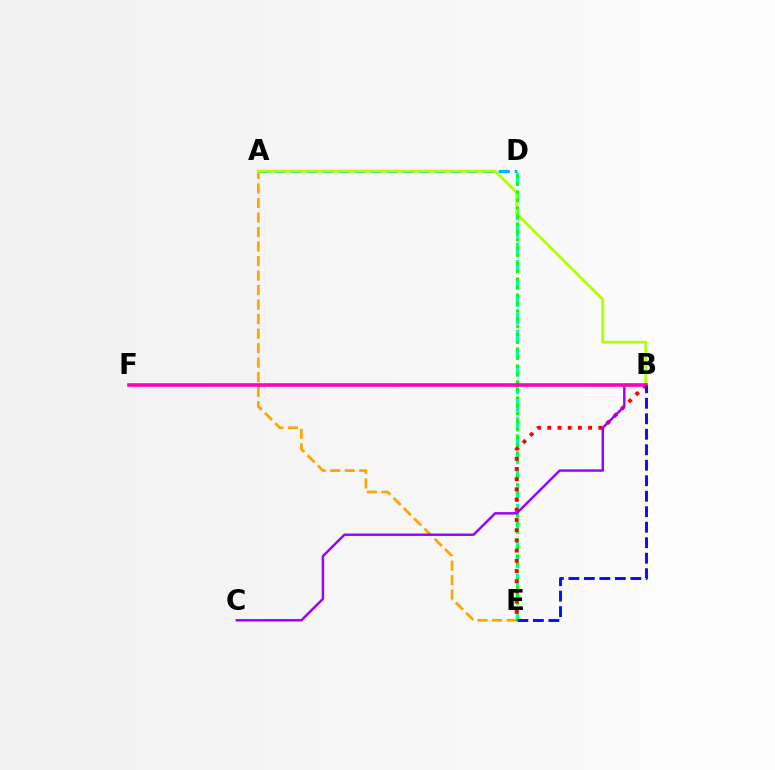{('A', 'D'): [{'color': '#00b5ff', 'line_style': 'dashed', 'thickness': 2.17}], ('A', 'E'): [{'color': '#ffa500', 'line_style': 'dashed', 'thickness': 1.97}], ('D', 'E'): [{'color': '#00ff9d', 'line_style': 'dashed', 'thickness': 2.37}, {'color': '#08ff00', 'line_style': 'dotted', 'thickness': 2.15}], ('A', 'B'): [{'color': '#b3ff00', 'line_style': 'solid', 'thickness': 2.08}], ('B', 'E'): [{'color': '#ff0000', 'line_style': 'dotted', 'thickness': 2.77}, {'color': '#0010ff', 'line_style': 'dashed', 'thickness': 2.1}], ('B', 'C'): [{'color': '#9b00ff', 'line_style': 'solid', 'thickness': 1.76}], ('B', 'F'): [{'color': '#ff00bd', 'line_style': 'solid', 'thickness': 2.6}]}